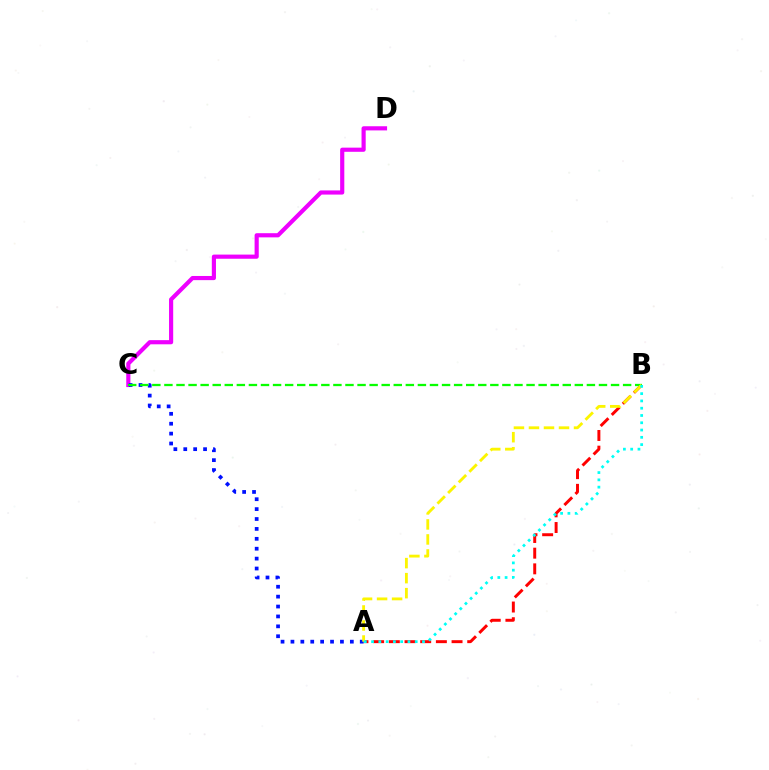{('C', 'D'): [{'color': '#ee00ff', 'line_style': 'solid', 'thickness': 2.99}], ('A', 'B'): [{'color': '#ff0000', 'line_style': 'dashed', 'thickness': 2.13}, {'color': '#fcf500', 'line_style': 'dashed', 'thickness': 2.04}, {'color': '#00fff6', 'line_style': 'dotted', 'thickness': 1.98}], ('A', 'C'): [{'color': '#0010ff', 'line_style': 'dotted', 'thickness': 2.69}], ('B', 'C'): [{'color': '#08ff00', 'line_style': 'dashed', 'thickness': 1.64}]}